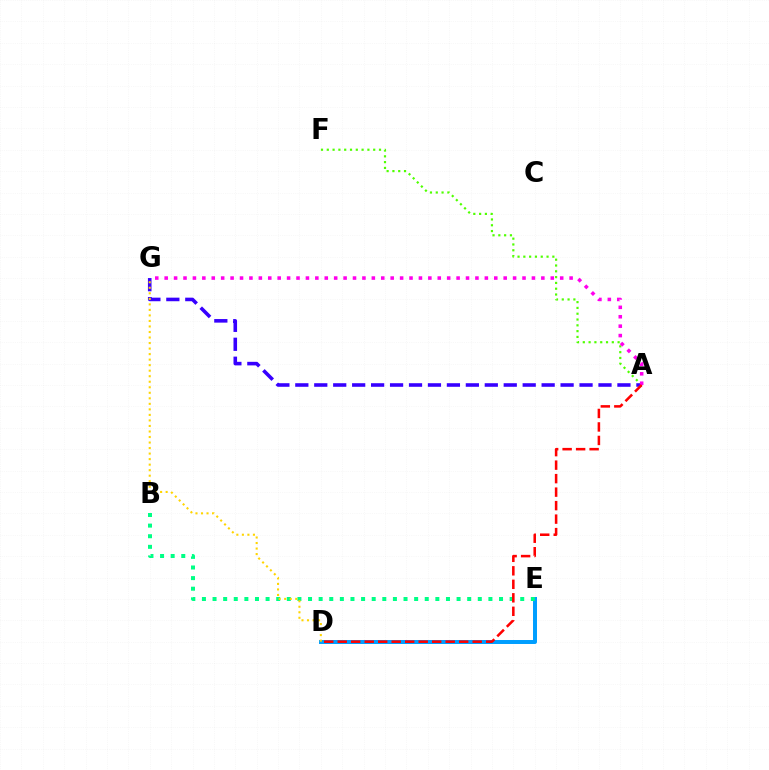{('D', 'E'): [{'color': '#009eff', 'line_style': 'solid', 'thickness': 2.86}], ('A', 'F'): [{'color': '#4fff00', 'line_style': 'dotted', 'thickness': 1.58}], ('B', 'E'): [{'color': '#00ff86', 'line_style': 'dotted', 'thickness': 2.88}], ('A', 'G'): [{'color': '#3700ff', 'line_style': 'dashed', 'thickness': 2.57}, {'color': '#ff00ed', 'line_style': 'dotted', 'thickness': 2.56}], ('D', 'G'): [{'color': '#ffd500', 'line_style': 'dotted', 'thickness': 1.5}], ('A', 'D'): [{'color': '#ff0000', 'line_style': 'dashed', 'thickness': 1.83}]}